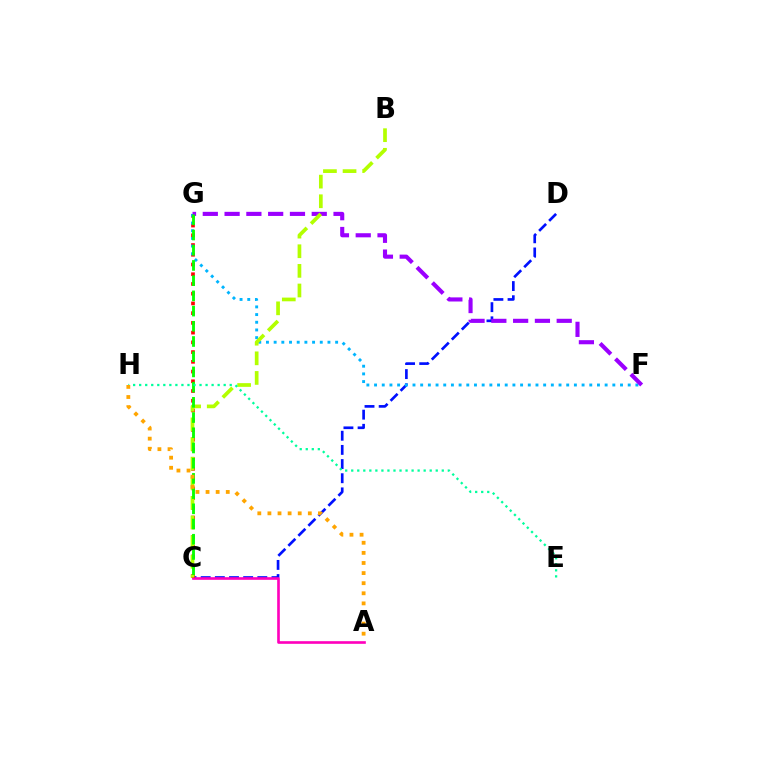{('C', 'D'): [{'color': '#0010ff', 'line_style': 'dashed', 'thickness': 1.92}], ('A', 'C'): [{'color': '#ff00bd', 'line_style': 'solid', 'thickness': 1.9}], ('C', 'G'): [{'color': '#ff0000', 'line_style': 'dotted', 'thickness': 2.64}, {'color': '#08ff00', 'line_style': 'dashed', 'thickness': 2.07}], ('F', 'G'): [{'color': '#00b5ff', 'line_style': 'dotted', 'thickness': 2.09}, {'color': '#9b00ff', 'line_style': 'dashed', 'thickness': 2.96}], ('B', 'C'): [{'color': '#b3ff00', 'line_style': 'dashed', 'thickness': 2.67}], ('E', 'H'): [{'color': '#00ff9d', 'line_style': 'dotted', 'thickness': 1.64}], ('A', 'H'): [{'color': '#ffa500', 'line_style': 'dotted', 'thickness': 2.74}]}